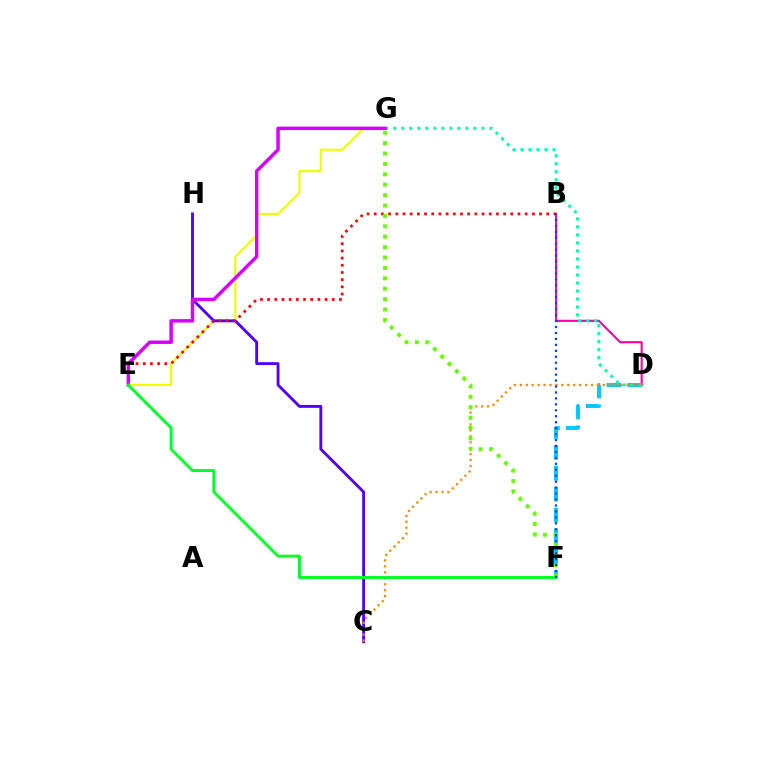{('B', 'D'): [{'color': '#ff00a0', 'line_style': 'solid', 'thickness': 1.52}], ('E', 'G'): [{'color': '#eeff00', 'line_style': 'solid', 'thickness': 1.52}, {'color': '#d600ff', 'line_style': 'solid', 'thickness': 2.48}], ('C', 'H'): [{'color': '#4f00ff', 'line_style': 'solid', 'thickness': 2.06}], ('D', 'F'): [{'color': '#00c7ff', 'line_style': 'dashed', 'thickness': 2.84}], ('D', 'G'): [{'color': '#00ffaf', 'line_style': 'dotted', 'thickness': 2.18}], ('B', 'E'): [{'color': '#ff0000', 'line_style': 'dotted', 'thickness': 1.95}], ('C', 'D'): [{'color': '#ff8800', 'line_style': 'dotted', 'thickness': 1.61}], ('E', 'F'): [{'color': '#00ff27', 'line_style': 'solid', 'thickness': 2.09}], ('F', 'G'): [{'color': '#66ff00', 'line_style': 'dotted', 'thickness': 2.83}], ('B', 'F'): [{'color': '#003fff', 'line_style': 'dotted', 'thickness': 1.62}]}